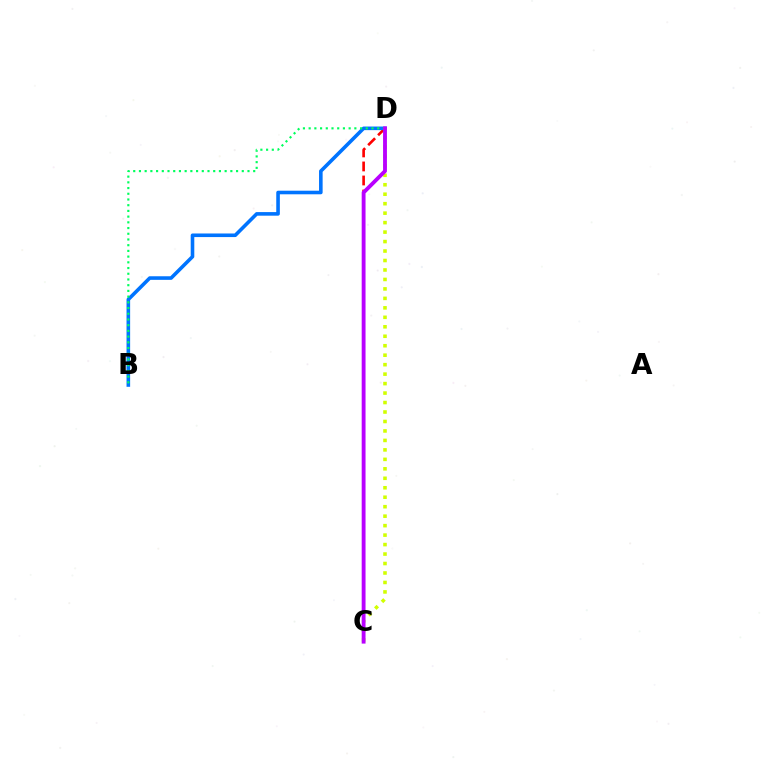{('C', 'D'): [{'color': '#ff0000', 'line_style': 'dashed', 'thickness': 1.91}, {'color': '#d1ff00', 'line_style': 'dotted', 'thickness': 2.57}, {'color': '#b900ff', 'line_style': 'solid', 'thickness': 2.77}], ('B', 'D'): [{'color': '#0074ff', 'line_style': 'solid', 'thickness': 2.59}, {'color': '#00ff5c', 'line_style': 'dotted', 'thickness': 1.55}]}